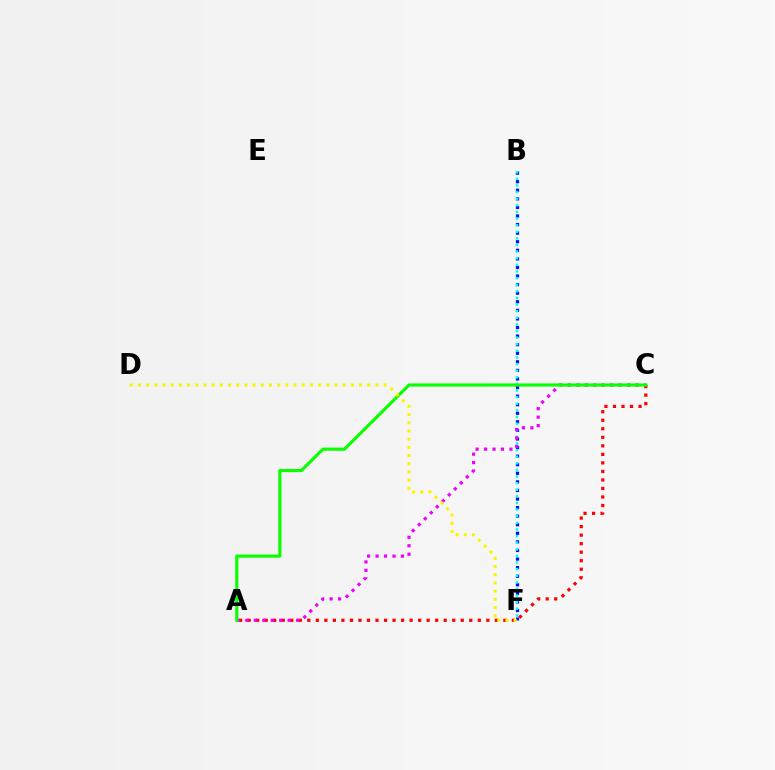{('A', 'C'): [{'color': '#ff0000', 'line_style': 'dotted', 'thickness': 2.32}, {'color': '#ee00ff', 'line_style': 'dotted', 'thickness': 2.3}, {'color': '#08ff00', 'line_style': 'solid', 'thickness': 2.26}], ('B', 'F'): [{'color': '#0010ff', 'line_style': 'dotted', 'thickness': 2.33}, {'color': '#00fff6', 'line_style': 'dotted', 'thickness': 1.8}], ('D', 'F'): [{'color': '#fcf500', 'line_style': 'dotted', 'thickness': 2.23}]}